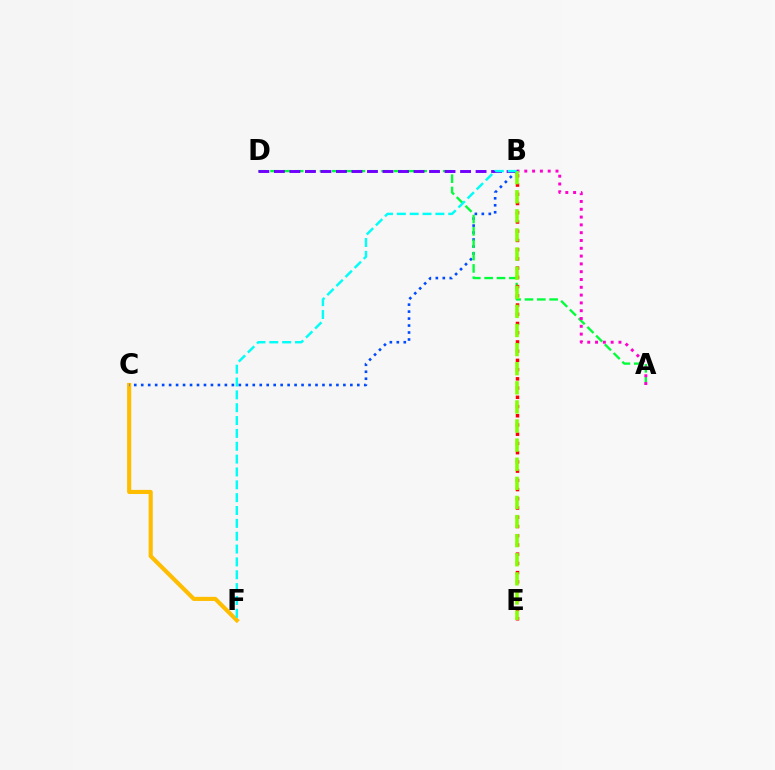{('C', 'F'): [{'color': '#ffbd00', 'line_style': 'solid', 'thickness': 2.97}], ('B', 'C'): [{'color': '#004bff', 'line_style': 'dotted', 'thickness': 1.89}], ('A', 'D'): [{'color': '#00ff39', 'line_style': 'dashed', 'thickness': 1.68}], ('B', 'E'): [{'color': '#ff0000', 'line_style': 'dotted', 'thickness': 2.51}, {'color': '#84ff00', 'line_style': 'dashed', 'thickness': 2.6}], ('A', 'B'): [{'color': '#ff00cf', 'line_style': 'dotted', 'thickness': 2.12}], ('B', 'D'): [{'color': '#7200ff', 'line_style': 'dashed', 'thickness': 2.11}], ('B', 'F'): [{'color': '#00fff6', 'line_style': 'dashed', 'thickness': 1.75}]}